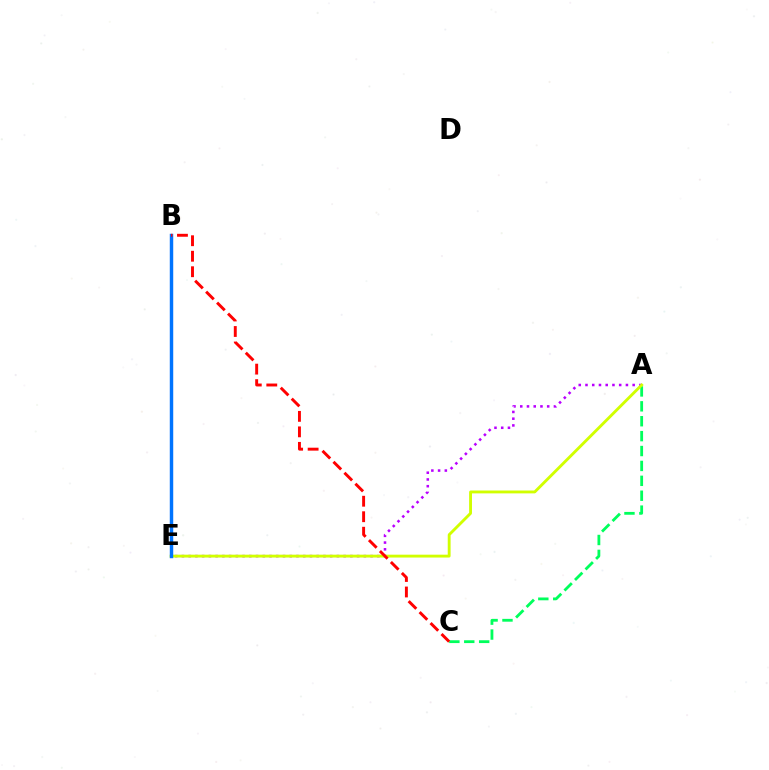{('A', 'E'): [{'color': '#b900ff', 'line_style': 'dotted', 'thickness': 1.83}, {'color': '#d1ff00', 'line_style': 'solid', 'thickness': 2.06}], ('A', 'C'): [{'color': '#00ff5c', 'line_style': 'dashed', 'thickness': 2.02}], ('B', 'E'): [{'color': '#0074ff', 'line_style': 'solid', 'thickness': 2.48}], ('B', 'C'): [{'color': '#ff0000', 'line_style': 'dashed', 'thickness': 2.11}]}